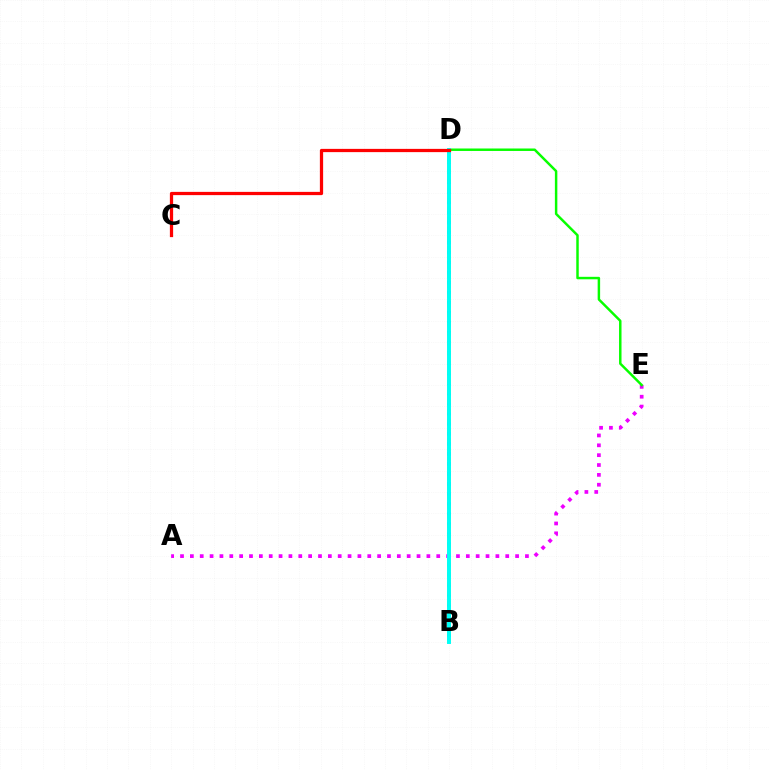{('A', 'E'): [{'color': '#ee00ff', 'line_style': 'dotted', 'thickness': 2.68}], ('B', 'D'): [{'color': '#0010ff', 'line_style': 'dotted', 'thickness': 2.73}, {'color': '#fcf500', 'line_style': 'dotted', 'thickness': 2.61}, {'color': '#00fff6', 'line_style': 'solid', 'thickness': 2.84}], ('D', 'E'): [{'color': '#08ff00', 'line_style': 'solid', 'thickness': 1.78}], ('C', 'D'): [{'color': '#ff0000', 'line_style': 'solid', 'thickness': 2.34}]}